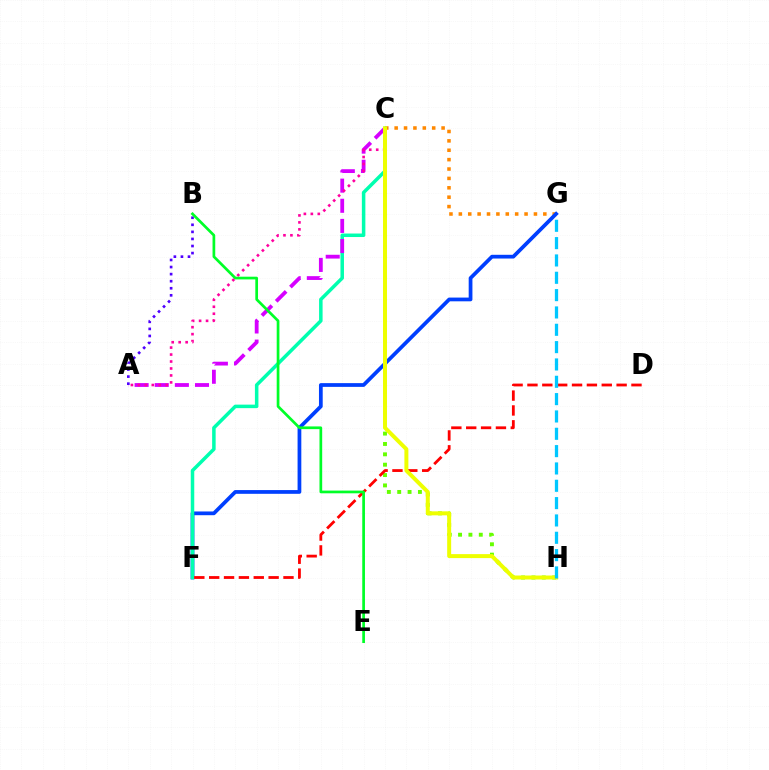{('C', 'G'): [{'color': '#ff8800', 'line_style': 'dotted', 'thickness': 2.55}], ('F', 'G'): [{'color': '#003fff', 'line_style': 'solid', 'thickness': 2.69}], ('C', 'F'): [{'color': '#00ffaf', 'line_style': 'solid', 'thickness': 2.53}], ('A', 'C'): [{'color': '#d600ff', 'line_style': 'dashed', 'thickness': 2.73}, {'color': '#ff00a0', 'line_style': 'dotted', 'thickness': 1.89}], ('C', 'H'): [{'color': '#66ff00', 'line_style': 'dotted', 'thickness': 2.82}, {'color': '#eeff00', 'line_style': 'solid', 'thickness': 2.86}], ('D', 'F'): [{'color': '#ff0000', 'line_style': 'dashed', 'thickness': 2.02}], ('A', 'B'): [{'color': '#4f00ff', 'line_style': 'dotted', 'thickness': 1.92}], ('G', 'H'): [{'color': '#00c7ff', 'line_style': 'dashed', 'thickness': 2.35}], ('B', 'E'): [{'color': '#00ff27', 'line_style': 'solid', 'thickness': 1.95}]}